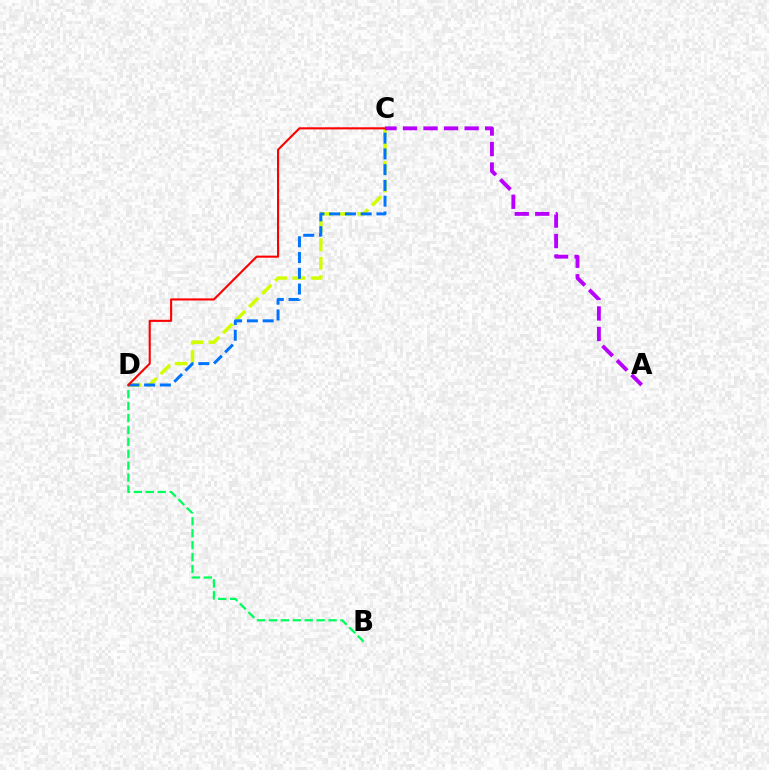{('B', 'D'): [{'color': '#00ff5c', 'line_style': 'dashed', 'thickness': 1.62}], ('C', 'D'): [{'color': '#d1ff00', 'line_style': 'dashed', 'thickness': 2.5}, {'color': '#0074ff', 'line_style': 'dashed', 'thickness': 2.14}, {'color': '#ff0000', 'line_style': 'solid', 'thickness': 1.52}], ('A', 'C'): [{'color': '#b900ff', 'line_style': 'dashed', 'thickness': 2.79}]}